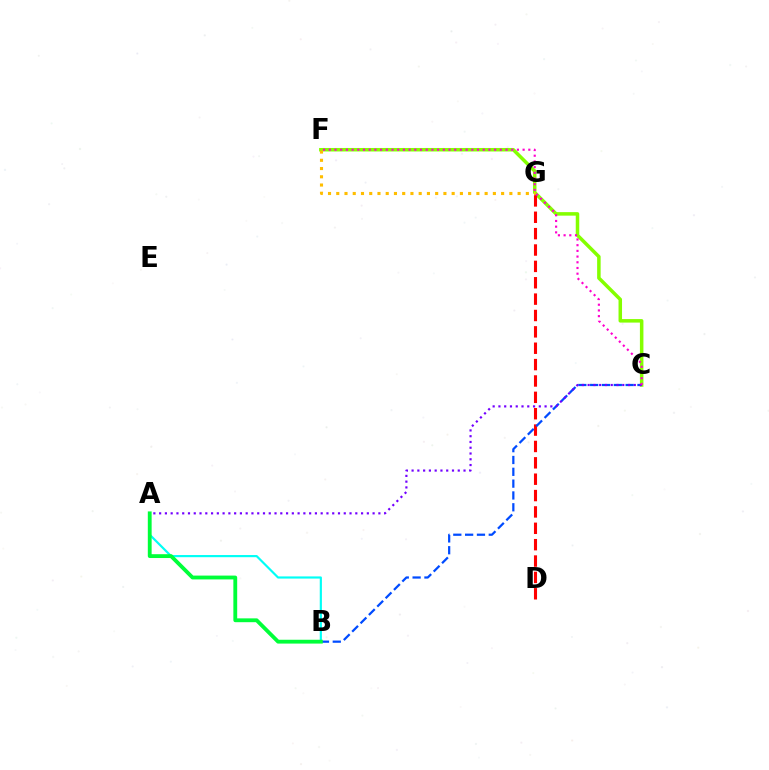{('C', 'F'): [{'color': '#84ff00', 'line_style': 'solid', 'thickness': 2.53}, {'color': '#ff00cf', 'line_style': 'dotted', 'thickness': 1.55}], ('D', 'G'): [{'color': '#ff0000', 'line_style': 'dashed', 'thickness': 2.22}], ('B', 'C'): [{'color': '#004bff', 'line_style': 'dashed', 'thickness': 1.61}], ('A', 'B'): [{'color': '#00fff6', 'line_style': 'solid', 'thickness': 1.56}, {'color': '#00ff39', 'line_style': 'solid', 'thickness': 2.76}], ('A', 'C'): [{'color': '#7200ff', 'line_style': 'dotted', 'thickness': 1.57}], ('F', 'G'): [{'color': '#ffbd00', 'line_style': 'dotted', 'thickness': 2.24}]}